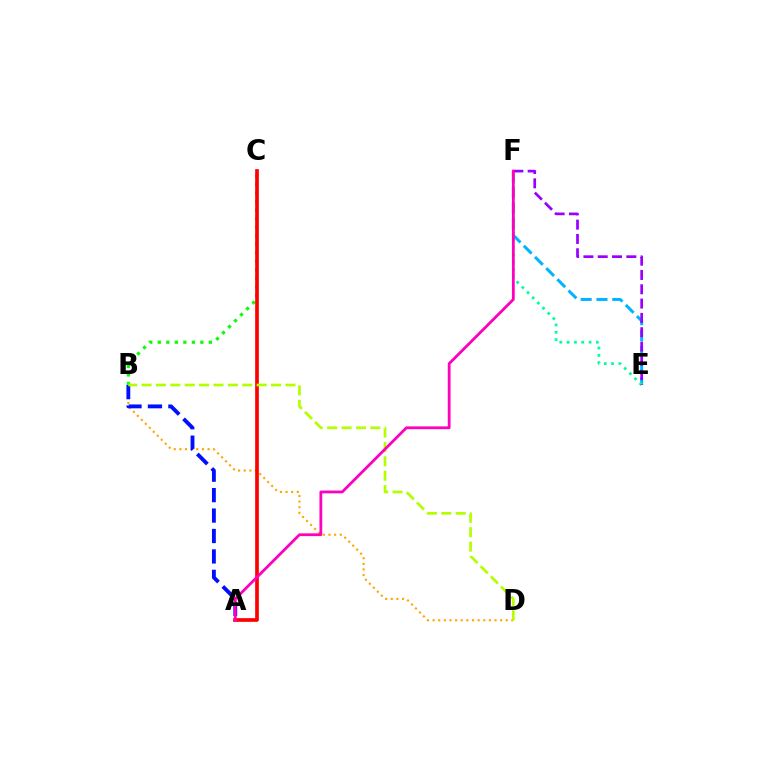{('B', 'C'): [{'color': '#08ff00', 'line_style': 'dotted', 'thickness': 2.31}], ('B', 'D'): [{'color': '#ffa500', 'line_style': 'dotted', 'thickness': 1.53}, {'color': '#b3ff00', 'line_style': 'dashed', 'thickness': 1.96}], ('A', 'C'): [{'color': '#ff0000', 'line_style': 'solid', 'thickness': 2.65}], ('E', 'F'): [{'color': '#00b5ff', 'line_style': 'dashed', 'thickness': 2.15}, {'color': '#00ff9d', 'line_style': 'dotted', 'thickness': 1.99}, {'color': '#9b00ff', 'line_style': 'dashed', 'thickness': 1.94}], ('A', 'B'): [{'color': '#0010ff', 'line_style': 'dashed', 'thickness': 2.78}], ('A', 'F'): [{'color': '#ff00bd', 'line_style': 'solid', 'thickness': 2.01}]}